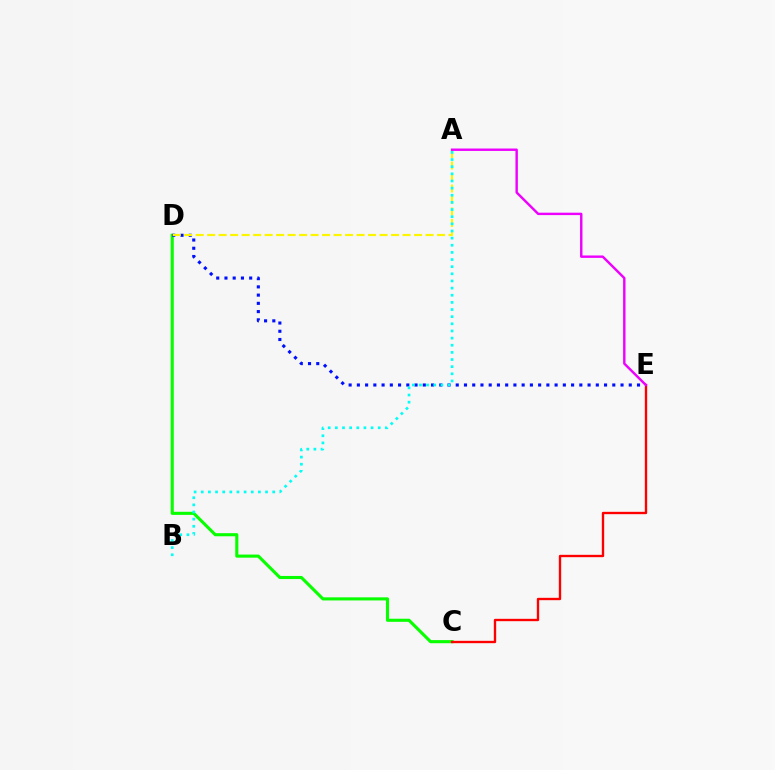{('C', 'D'): [{'color': '#08ff00', 'line_style': 'solid', 'thickness': 2.24}], ('C', 'E'): [{'color': '#ff0000', 'line_style': 'solid', 'thickness': 1.7}], ('D', 'E'): [{'color': '#0010ff', 'line_style': 'dotted', 'thickness': 2.24}], ('A', 'D'): [{'color': '#fcf500', 'line_style': 'dashed', 'thickness': 1.56}], ('A', 'E'): [{'color': '#ee00ff', 'line_style': 'solid', 'thickness': 1.74}], ('A', 'B'): [{'color': '#00fff6', 'line_style': 'dotted', 'thickness': 1.94}]}